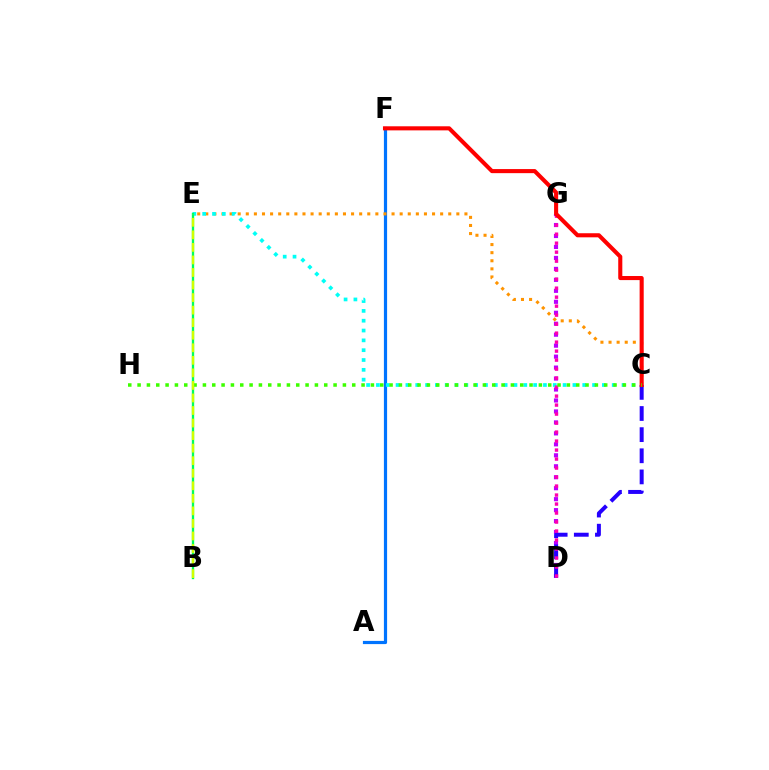{('A', 'F'): [{'color': '#0074ff', 'line_style': 'solid', 'thickness': 2.3}], ('D', 'G'): [{'color': '#b900ff', 'line_style': 'dotted', 'thickness': 2.98}, {'color': '#ff00ac', 'line_style': 'dotted', 'thickness': 2.44}], ('C', 'D'): [{'color': '#2500ff', 'line_style': 'dashed', 'thickness': 2.87}], ('C', 'E'): [{'color': '#ff9400', 'line_style': 'dotted', 'thickness': 2.2}, {'color': '#00fff6', 'line_style': 'dotted', 'thickness': 2.67}], ('C', 'F'): [{'color': '#ff0000', 'line_style': 'solid', 'thickness': 2.94}], ('B', 'E'): [{'color': '#00ff5c', 'line_style': 'solid', 'thickness': 1.68}, {'color': '#d1ff00', 'line_style': 'dashed', 'thickness': 1.7}], ('C', 'H'): [{'color': '#3dff00', 'line_style': 'dotted', 'thickness': 2.54}]}